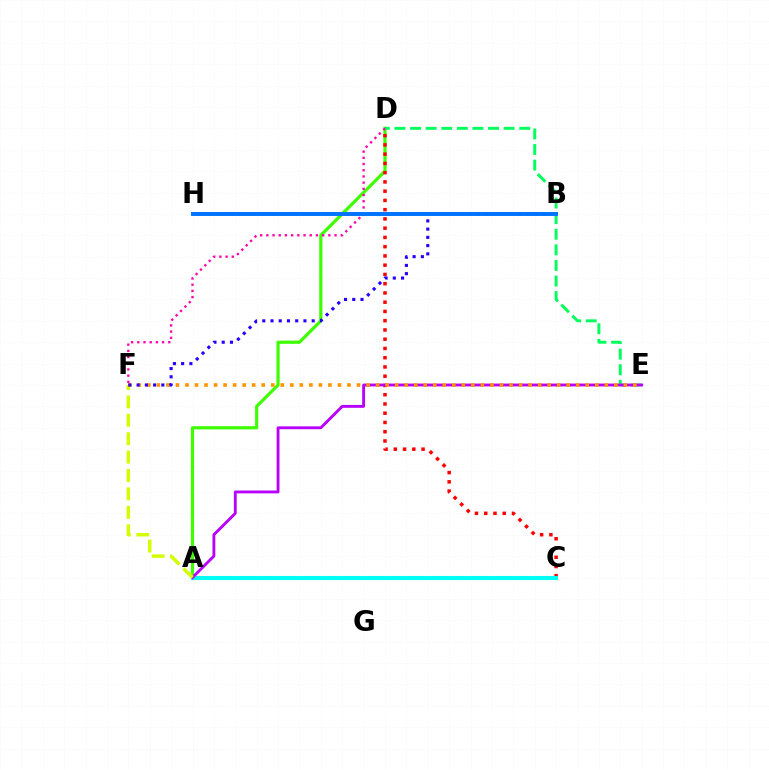{('A', 'D'): [{'color': '#3dff00', 'line_style': 'solid', 'thickness': 2.3}], ('C', 'D'): [{'color': '#ff0000', 'line_style': 'dotted', 'thickness': 2.51}], ('D', 'E'): [{'color': '#00ff5c', 'line_style': 'dashed', 'thickness': 2.12}], ('A', 'C'): [{'color': '#00fff6', 'line_style': 'solid', 'thickness': 2.94}], ('A', 'E'): [{'color': '#b900ff', 'line_style': 'solid', 'thickness': 2.06}], ('A', 'F'): [{'color': '#d1ff00', 'line_style': 'dashed', 'thickness': 2.5}], ('D', 'F'): [{'color': '#ff00ac', 'line_style': 'dotted', 'thickness': 1.68}], ('E', 'F'): [{'color': '#ff9400', 'line_style': 'dotted', 'thickness': 2.59}], ('B', 'F'): [{'color': '#2500ff', 'line_style': 'dotted', 'thickness': 2.24}], ('B', 'H'): [{'color': '#0074ff', 'line_style': 'solid', 'thickness': 2.84}]}